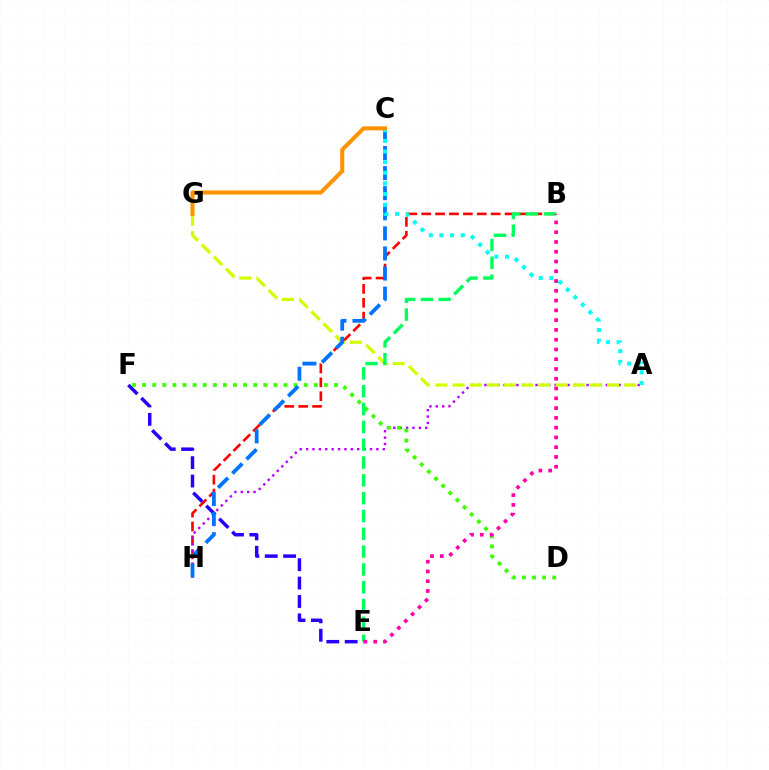{('B', 'H'): [{'color': '#ff0000', 'line_style': 'dashed', 'thickness': 1.89}], ('A', 'H'): [{'color': '#b900ff', 'line_style': 'dotted', 'thickness': 1.74}], ('E', 'F'): [{'color': '#2500ff', 'line_style': 'dashed', 'thickness': 2.5}], ('A', 'G'): [{'color': '#d1ff00', 'line_style': 'dashed', 'thickness': 2.33}], ('D', 'F'): [{'color': '#3dff00', 'line_style': 'dotted', 'thickness': 2.74}], ('B', 'E'): [{'color': '#00ff5c', 'line_style': 'dashed', 'thickness': 2.42}, {'color': '#ff00ac', 'line_style': 'dotted', 'thickness': 2.66}], ('C', 'H'): [{'color': '#0074ff', 'line_style': 'dashed', 'thickness': 2.73}], ('A', 'C'): [{'color': '#00fff6', 'line_style': 'dotted', 'thickness': 2.89}], ('C', 'G'): [{'color': '#ff9400', 'line_style': 'solid', 'thickness': 2.94}]}